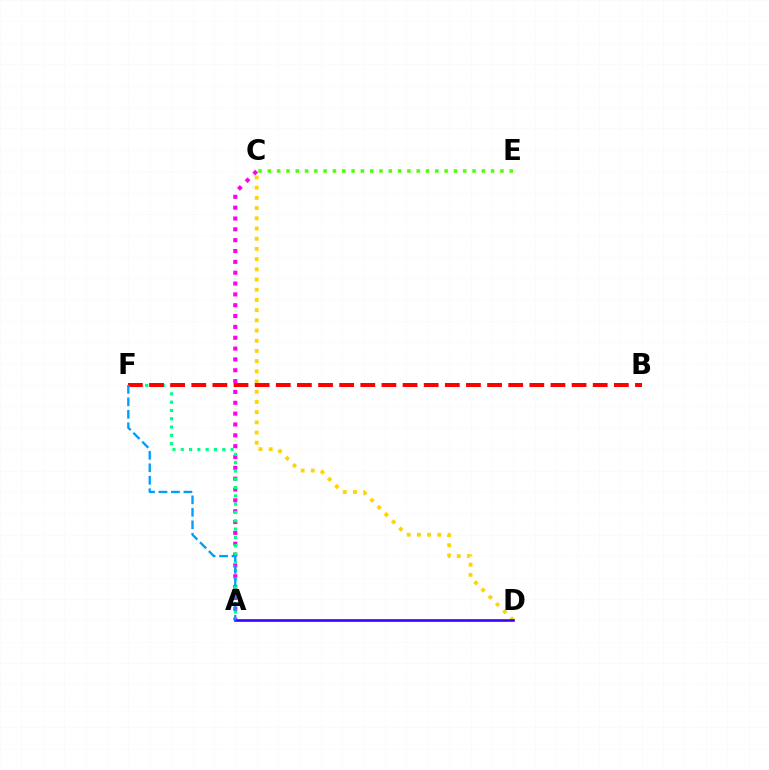{('C', 'D'): [{'color': '#ffd500', 'line_style': 'dotted', 'thickness': 2.77}], ('C', 'E'): [{'color': '#4fff00', 'line_style': 'dotted', 'thickness': 2.53}], ('A', 'C'): [{'color': '#ff00ed', 'line_style': 'dotted', 'thickness': 2.95}], ('A', 'F'): [{'color': '#00ff86', 'line_style': 'dotted', 'thickness': 2.26}, {'color': '#009eff', 'line_style': 'dashed', 'thickness': 1.69}], ('B', 'F'): [{'color': '#ff0000', 'line_style': 'dashed', 'thickness': 2.87}], ('A', 'D'): [{'color': '#3700ff', 'line_style': 'solid', 'thickness': 1.88}]}